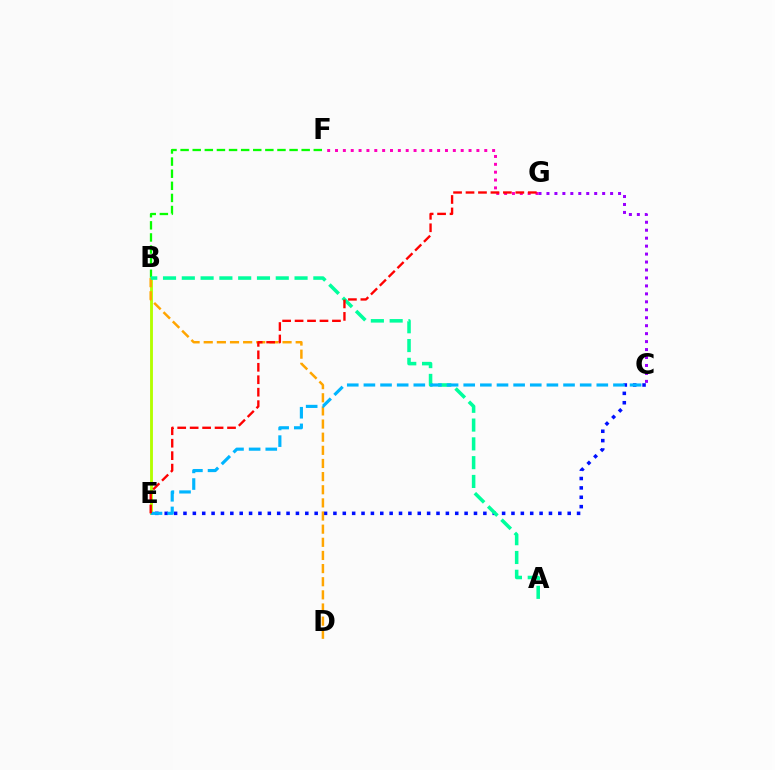{('B', 'F'): [{'color': '#08ff00', 'line_style': 'dashed', 'thickness': 1.64}], ('F', 'G'): [{'color': '#ff00bd', 'line_style': 'dotted', 'thickness': 2.13}], ('C', 'G'): [{'color': '#9b00ff', 'line_style': 'dotted', 'thickness': 2.16}], ('B', 'E'): [{'color': '#b3ff00', 'line_style': 'solid', 'thickness': 2.06}], ('C', 'E'): [{'color': '#0010ff', 'line_style': 'dotted', 'thickness': 2.55}, {'color': '#00b5ff', 'line_style': 'dashed', 'thickness': 2.26}], ('B', 'D'): [{'color': '#ffa500', 'line_style': 'dashed', 'thickness': 1.78}], ('A', 'B'): [{'color': '#00ff9d', 'line_style': 'dashed', 'thickness': 2.55}], ('E', 'G'): [{'color': '#ff0000', 'line_style': 'dashed', 'thickness': 1.69}]}